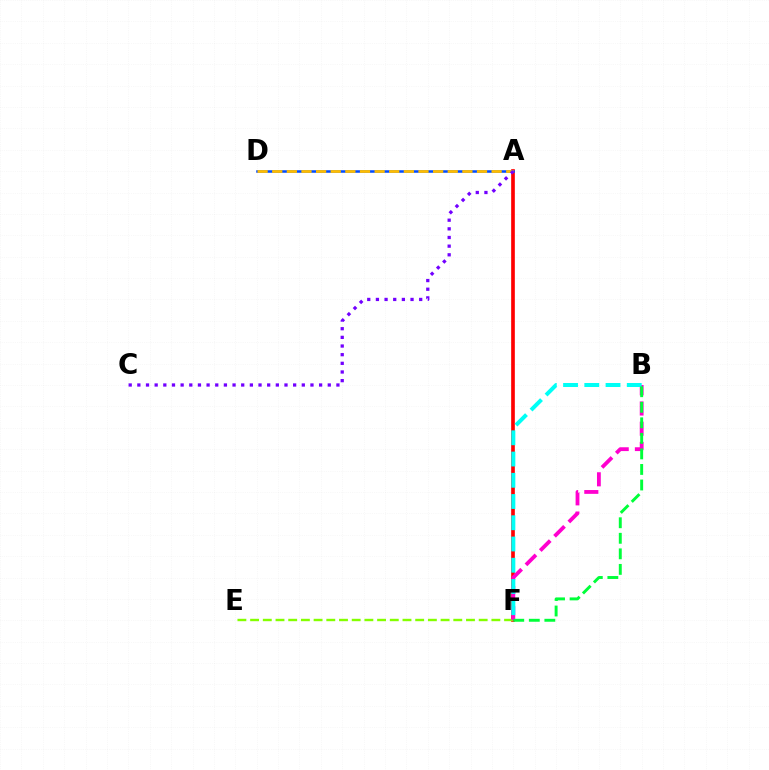{('A', 'F'): [{'color': '#ff0000', 'line_style': 'solid', 'thickness': 2.64}], ('E', 'F'): [{'color': '#84ff00', 'line_style': 'dashed', 'thickness': 1.73}], ('B', 'F'): [{'color': '#ff00cf', 'line_style': 'dashed', 'thickness': 2.75}, {'color': '#00fff6', 'line_style': 'dashed', 'thickness': 2.89}, {'color': '#00ff39', 'line_style': 'dashed', 'thickness': 2.11}], ('A', 'D'): [{'color': '#004bff', 'line_style': 'solid', 'thickness': 1.82}, {'color': '#ffbd00', 'line_style': 'dashed', 'thickness': 1.99}], ('A', 'C'): [{'color': '#7200ff', 'line_style': 'dotted', 'thickness': 2.35}]}